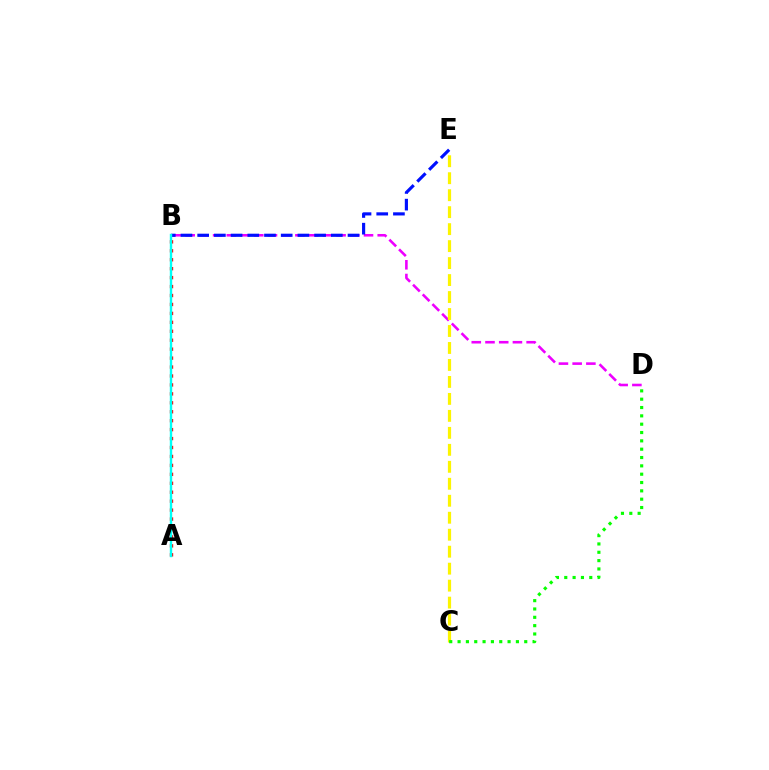{('B', 'D'): [{'color': '#ee00ff', 'line_style': 'dashed', 'thickness': 1.86}], ('A', 'B'): [{'color': '#ff0000', 'line_style': 'dotted', 'thickness': 2.43}, {'color': '#00fff6', 'line_style': 'solid', 'thickness': 1.73}], ('B', 'E'): [{'color': '#0010ff', 'line_style': 'dashed', 'thickness': 2.27}], ('C', 'E'): [{'color': '#fcf500', 'line_style': 'dashed', 'thickness': 2.31}], ('C', 'D'): [{'color': '#08ff00', 'line_style': 'dotted', 'thickness': 2.26}]}